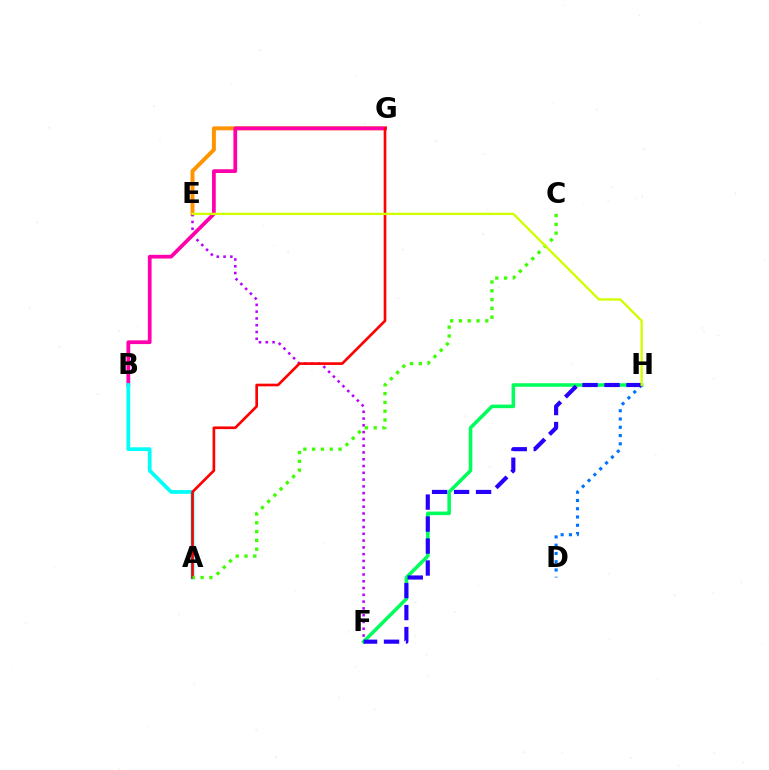{('E', 'G'): [{'color': '#ff9400', 'line_style': 'solid', 'thickness': 2.85}], ('E', 'F'): [{'color': '#b900ff', 'line_style': 'dotted', 'thickness': 1.84}], ('F', 'H'): [{'color': '#00ff5c', 'line_style': 'solid', 'thickness': 2.55}, {'color': '#2500ff', 'line_style': 'dashed', 'thickness': 2.99}], ('D', 'H'): [{'color': '#0074ff', 'line_style': 'dotted', 'thickness': 2.25}], ('B', 'G'): [{'color': '#ff00ac', 'line_style': 'solid', 'thickness': 2.69}], ('A', 'B'): [{'color': '#00fff6', 'line_style': 'solid', 'thickness': 2.7}], ('A', 'G'): [{'color': '#ff0000', 'line_style': 'solid', 'thickness': 1.92}], ('A', 'C'): [{'color': '#3dff00', 'line_style': 'dotted', 'thickness': 2.39}], ('E', 'H'): [{'color': '#d1ff00', 'line_style': 'solid', 'thickness': 1.69}]}